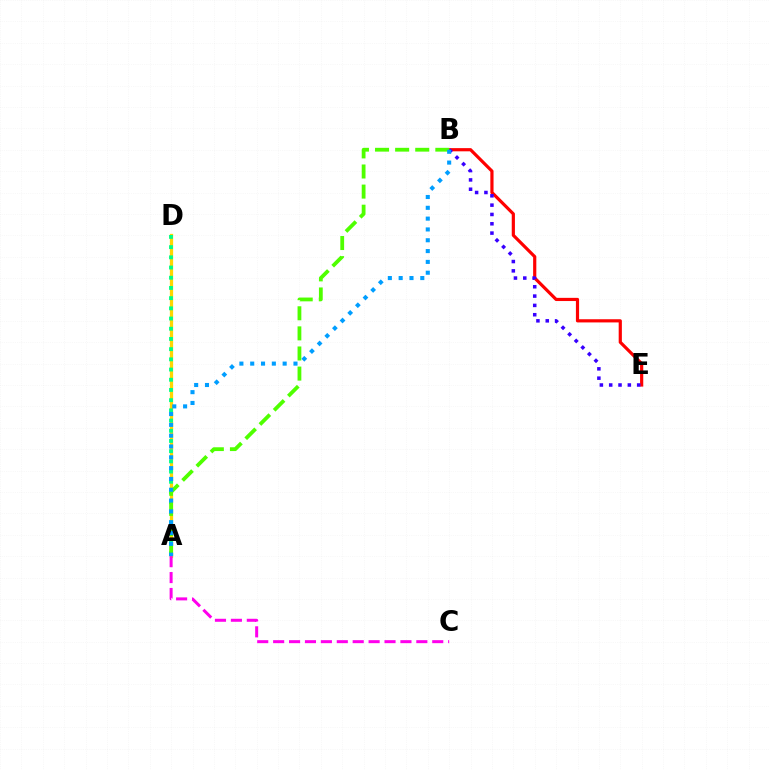{('B', 'E'): [{'color': '#ff0000', 'line_style': 'solid', 'thickness': 2.29}, {'color': '#3700ff', 'line_style': 'dotted', 'thickness': 2.53}], ('A', 'D'): [{'color': '#ffd500', 'line_style': 'solid', 'thickness': 2.36}, {'color': '#00ff86', 'line_style': 'dotted', 'thickness': 2.77}], ('A', 'B'): [{'color': '#4fff00', 'line_style': 'dashed', 'thickness': 2.73}, {'color': '#009eff', 'line_style': 'dotted', 'thickness': 2.94}], ('A', 'C'): [{'color': '#ff00ed', 'line_style': 'dashed', 'thickness': 2.16}]}